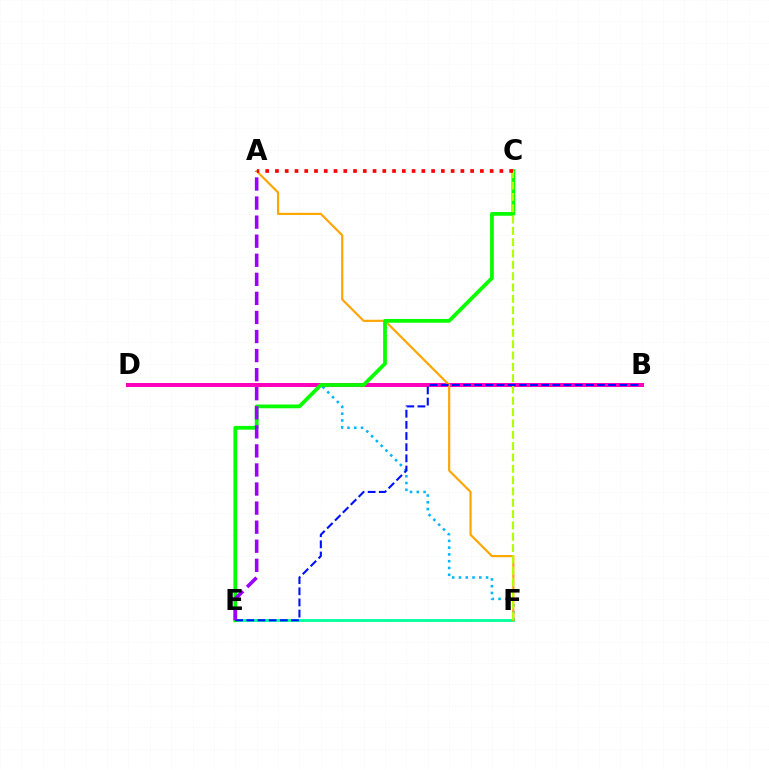{('D', 'F'): [{'color': '#00b5ff', 'line_style': 'dotted', 'thickness': 1.84}], ('B', 'D'): [{'color': '#ff00bd', 'line_style': 'solid', 'thickness': 2.88}], ('E', 'F'): [{'color': '#00ff9d', 'line_style': 'solid', 'thickness': 2.02}], ('A', 'F'): [{'color': '#ffa500', 'line_style': 'solid', 'thickness': 1.56}], ('C', 'E'): [{'color': '#08ff00', 'line_style': 'solid', 'thickness': 2.71}], ('C', 'F'): [{'color': '#b3ff00', 'line_style': 'dashed', 'thickness': 1.54}], ('B', 'E'): [{'color': '#0010ff', 'line_style': 'dashed', 'thickness': 1.52}], ('A', 'E'): [{'color': '#9b00ff', 'line_style': 'dashed', 'thickness': 2.59}], ('A', 'C'): [{'color': '#ff0000', 'line_style': 'dotted', 'thickness': 2.65}]}